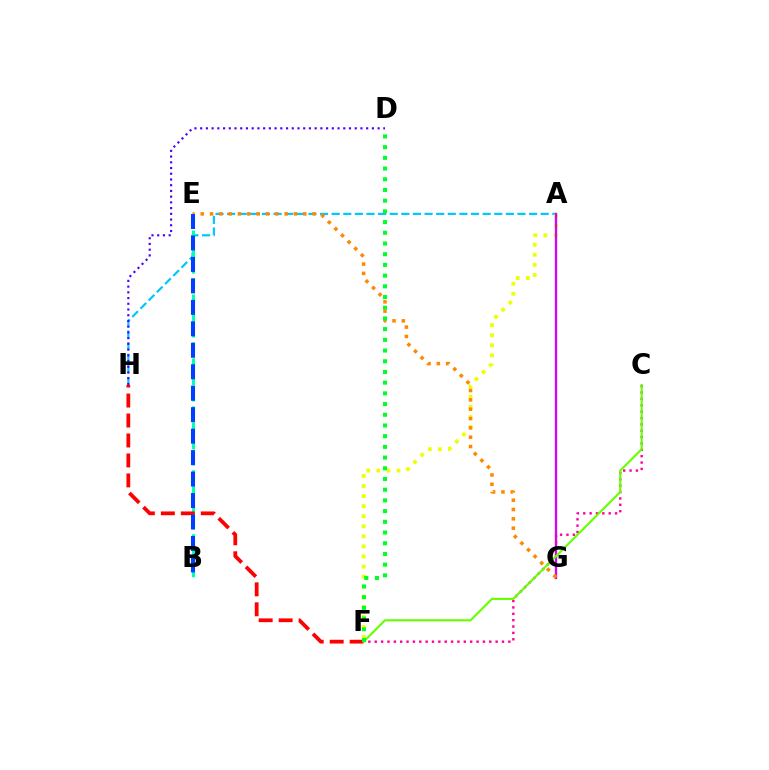{('A', 'H'): [{'color': '#00c7ff', 'line_style': 'dashed', 'thickness': 1.58}], ('A', 'F'): [{'color': '#eeff00', 'line_style': 'dotted', 'thickness': 2.73}], ('A', 'G'): [{'color': '#d600ff', 'line_style': 'solid', 'thickness': 1.65}], ('D', 'H'): [{'color': '#4f00ff', 'line_style': 'dotted', 'thickness': 1.56}], ('B', 'E'): [{'color': '#00ffaf', 'line_style': 'dashed', 'thickness': 2.17}, {'color': '#003fff', 'line_style': 'dashed', 'thickness': 2.92}], ('E', 'G'): [{'color': '#ff8800', 'line_style': 'dotted', 'thickness': 2.53}], ('F', 'H'): [{'color': '#ff0000', 'line_style': 'dashed', 'thickness': 2.71}], ('C', 'F'): [{'color': '#ff00a0', 'line_style': 'dotted', 'thickness': 1.73}, {'color': '#66ff00', 'line_style': 'solid', 'thickness': 1.54}], ('D', 'F'): [{'color': '#00ff27', 'line_style': 'dotted', 'thickness': 2.91}]}